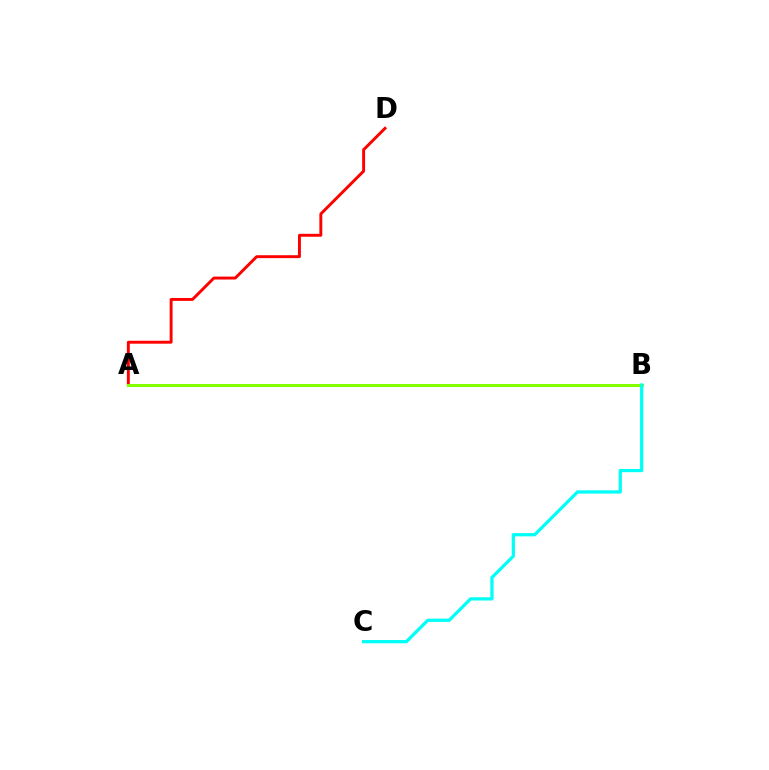{('A', 'D'): [{'color': '#ff0000', 'line_style': 'solid', 'thickness': 2.1}], ('A', 'B'): [{'color': '#7200ff', 'line_style': 'dotted', 'thickness': 2.15}, {'color': '#84ff00', 'line_style': 'solid', 'thickness': 2.18}], ('B', 'C'): [{'color': '#00fff6', 'line_style': 'solid', 'thickness': 2.34}]}